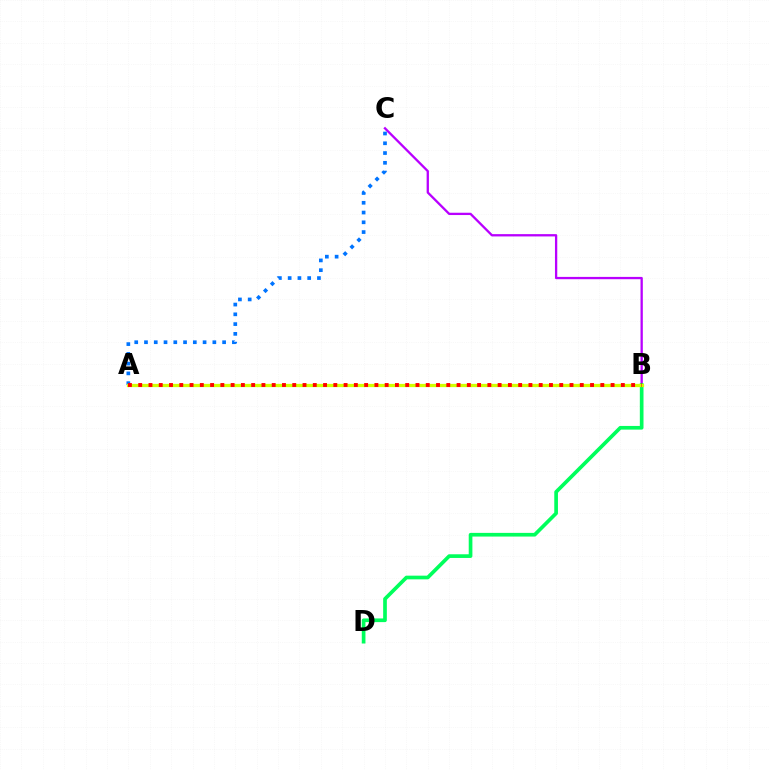{('B', 'C'): [{'color': '#b900ff', 'line_style': 'solid', 'thickness': 1.66}], ('A', 'C'): [{'color': '#0074ff', 'line_style': 'dotted', 'thickness': 2.65}], ('B', 'D'): [{'color': '#00ff5c', 'line_style': 'solid', 'thickness': 2.65}], ('A', 'B'): [{'color': '#d1ff00', 'line_style': 'solid', 'thickness': 2.35}, {'color': '#ff0000', 'line_style': 'dotted', 'thickness': 2.79}]}